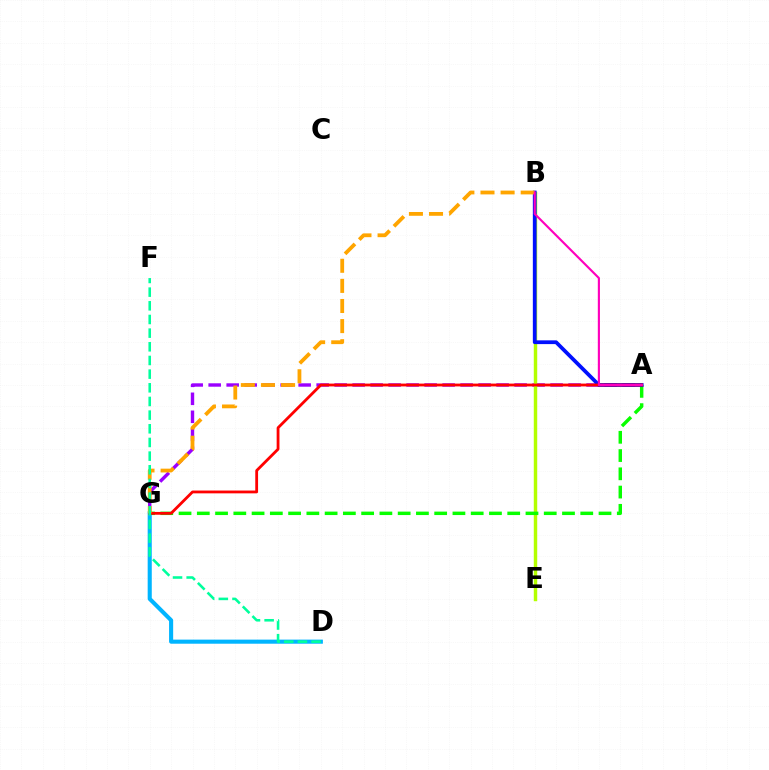{('A', 'G'): [{'color': '#9b00ff', 'line_style': 'dashed', 'thickness': 2.44}, {'color': '#08ff00', 'line_style': 'dashed', 'thickness': 2.48}, {'color': '#ff0000', 'line_style': 'solid', 'thickness': 2.02}], ('B', 'E'): [{'color': '#b3ff00', 'line_style': 'solid', 'thickness': 2.48}], ('A', 'B'): [{'color': '#0010ff', 'line_style': 'solid', 'thickness': 2.71}, {'color': '#ff00bd', 'line_style': 'solid', 'thickness': 1.55}], ('D', 'G'): [{'color': '#00b5ff', 'line_style': 'solid', 'thickness': 2.95}], ('B', 'G'): [{'color': '#ffa500', 'line_style': 'dashed', 'thickness': 2.73}], ('D', 'F'): [{'color': '#00ff9d', 'line_style': 'dashed', 'thickness': 1.86}]}